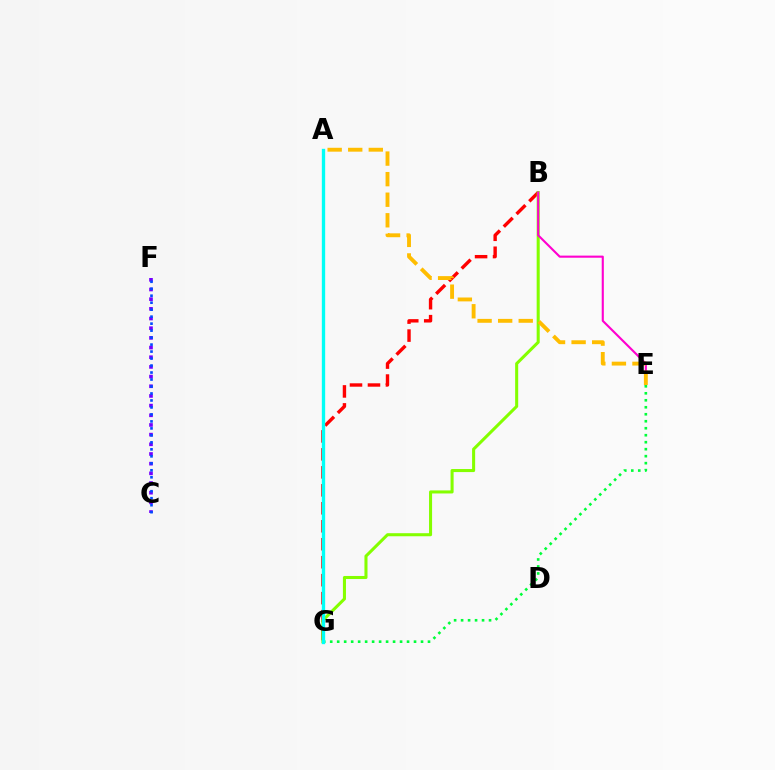{('B', 'G'): [{'color': '#ff0000', 'line_style': 'dashed', 'thickness': 2.44}, {'color': '#84ff00', 'line_style': 'solid', 'thickness': 2.2}], ('B', 'E'): [{'color': '#ff00cf', 'line_style': 'solid', 'thickness': 1.52}], ('E', 'G'): [{'color': '#00ff39', 'line_style': 'dotted', 'thickness': 1.9}], ('C', 'F'): [{'color': '#7200ff', 'line_style': 'dotted', 'thickness': 2.63}, {'color': '#004bff', 'line_style': 'dotted', 'thickness': 1.9}], ('A', 'G'): [{'color': '#00fff6', 'line_style': 'solid', 'thickness': 2.4}], ('A', 'E'): [{'color': '#ffbd00', 'line_style': 'dashed', 'thickness': 2.79}]}